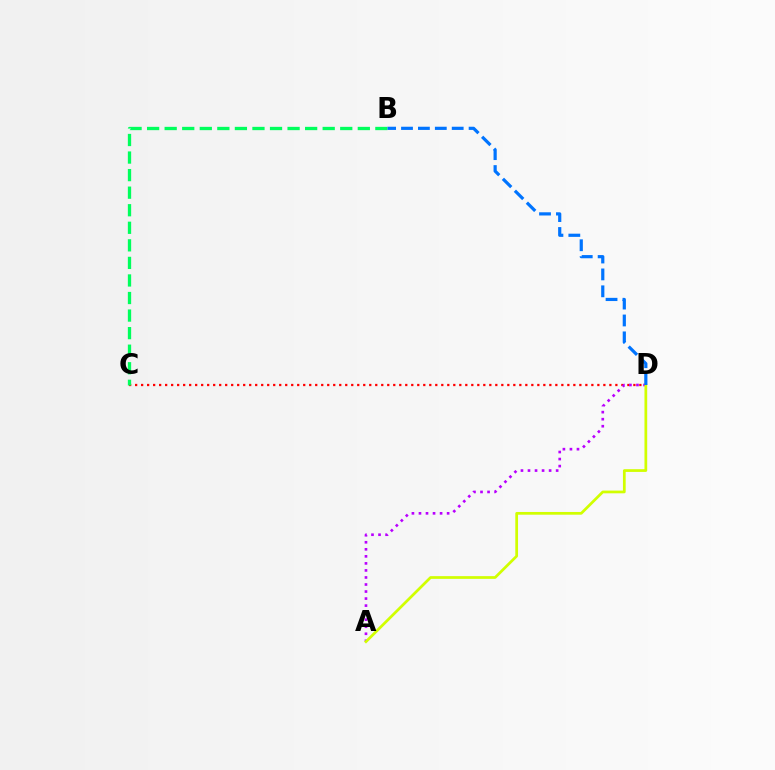{('C', 'D'): [{'color': '#ff0000', 'line_style': 'dotted', 'thickness': 1.63}], ('A', 'D'): [{'color': '#b900ff', 'line_style': 'dotted', 'thickness': 1.91}, {'color': '#d1ff00', 'line_style': 'solid', 'thickness': 1.97}], ('B', 'C'): [{'color': '#00ff5c', 'line_style': 'dashed', 'thickness': 2.39}], ('B', 'D'): [{'color': '#0074ff', 'line_style': 'dashed', 'thickness': 2.3}]}